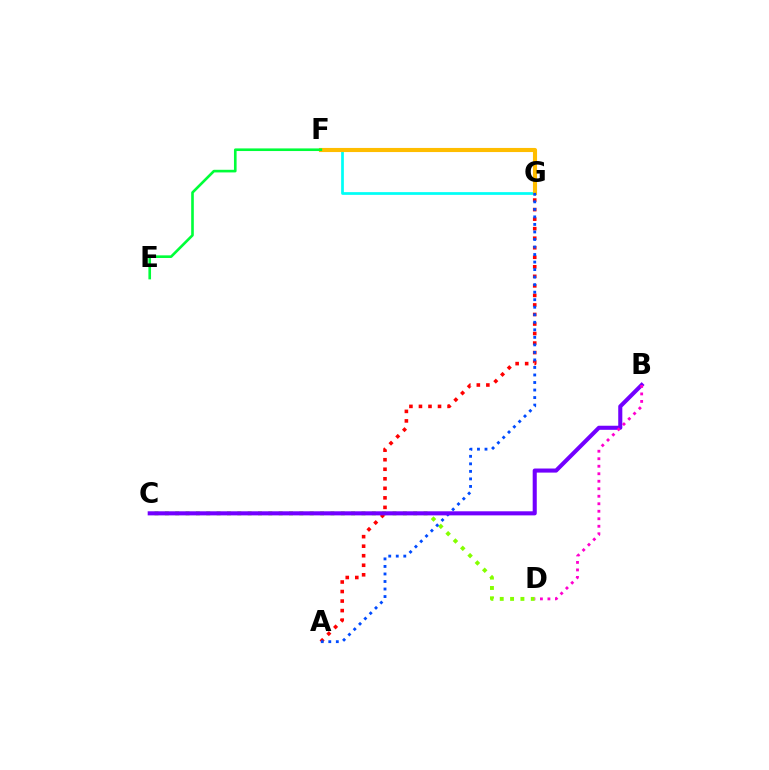{('F', 'G'): [{'color': '#00fff6', 'line_style': 'solid', 'thickness': 1.96}, {'color': '#ffbd00', 'line_style': 'solid', 'thickness': 2.96}], ('C', 'D'): [{'color': '#84ff00', 'line_style': 'dotted', 'thickness': 2.81}], ('A', 'G'): [{'color': '#ff0000', 'line_style': 'dotted', 'thickness': 2.59}, {'color': '#004bff', 'line_style': 'dotted', 'thickness': 2.05}], ('E', 'F'): [{'color': '#00ff39', 'line_style': 'solid', 'thickness': 1.9}], ('B', 'C'): [{'color': '#7200ff', 'line_style': 'solid', 'thickness': 2.94}], ('B', 'D'): [{'color': '#ff00cf', 'line_style': 'dotted', 'thickness': 2.04}]}